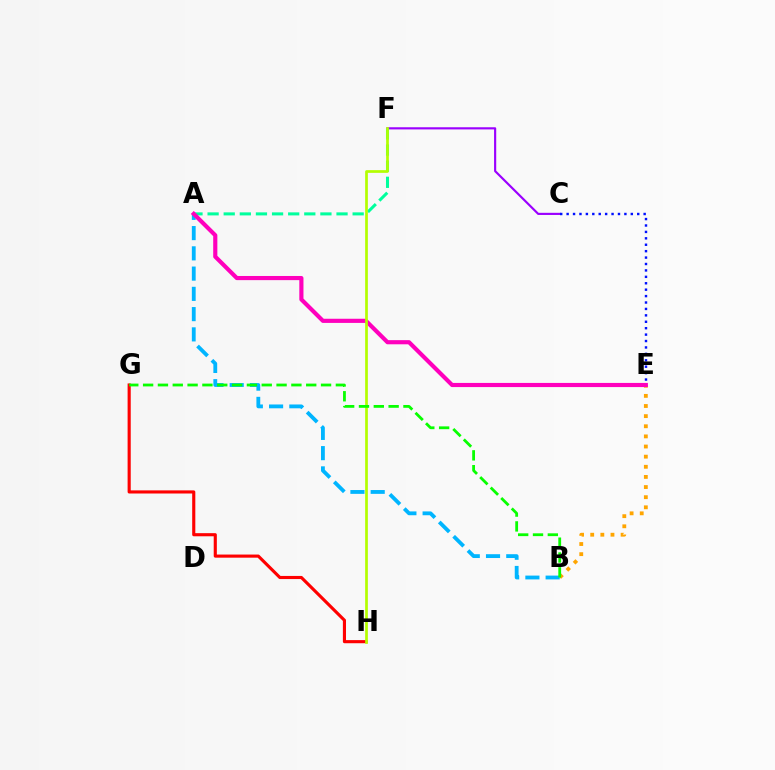{('C', 'F'): [{'color': '#9b00ff', 'line_style': 'solid', 'thickness': 1.55}], ('G', 'H'): [{'color': '#ff0000', 'line_style': 'solid', 'thickness': 2.25}], ('C', 'E'): [{'color': '#0010ff', 'line_style': 'dotted', 'thickness': 1.74}], ('B', 'E'): [{'color': '#ffa500', 'line_style': 'dotted', 'thickness': 2.75}], ('A', 'F'): [{'color': '#00ff9d', 'line_style': 'dashed', 'thickness': 2.19}], ('A', 'B'): [{'color': '#00b5ff', 'line_style': 'dashed', 'thickness': 2.75}], ('A', 'E'): [{'color': '#ff00bd', 'line_style': 'solid', 'thickness': 2.99}], ('F', 'H'): [{'color': '#b3ff00', 'line_style': 'solid', 'thickness': 1.95}], ('B', 'G'): [{'color': '#08ff00', 'line_style': 'dashed', 'thickness': 2.01}]}